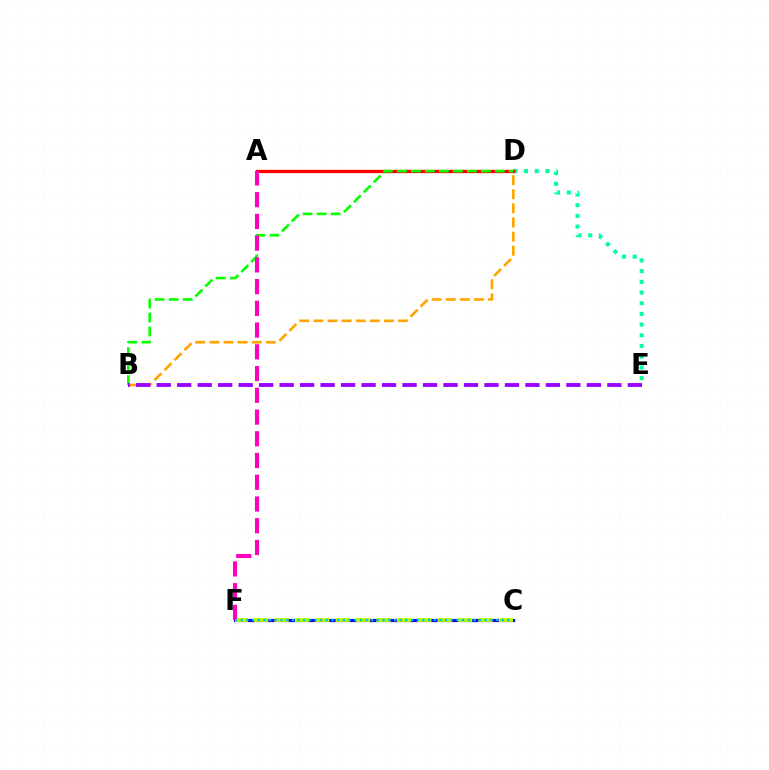{('D', 'E'): [{'color': '#00ff9d', 'line_style': 'dotted', 'thickness': 2.9}], ('A', 'D'): [{'color': '#ff0000', 'line_style': 'solid', 'thickness': 2.38}], ('C', 'F'): [{'color': '#0010ff', 'line_style': 'solid', 'thickness': 2.29}, {'color': '#b3ff00', 'line_style': 'dashed', 'thickness': 2.77}, {'color': '#00b5ff', 'line_style': 'dotted', 'thickness': 1.54}], ('B', 'D'): [{'color': '#08ff00', 'line_style': 'dashed', 'thickness': 1.9}, {'color': '#ffa500', 'line_style': 'dashed', 'thickness': 1.92}], ('A', 'F'): [{'color': '#ff00bd', 'line_style': 'dashed', 'thickness': 2.95}], ('B', 'E'): [{'color': '#9b00ff', 'line_style': 'dashed', 'thickness': 2.78}]}